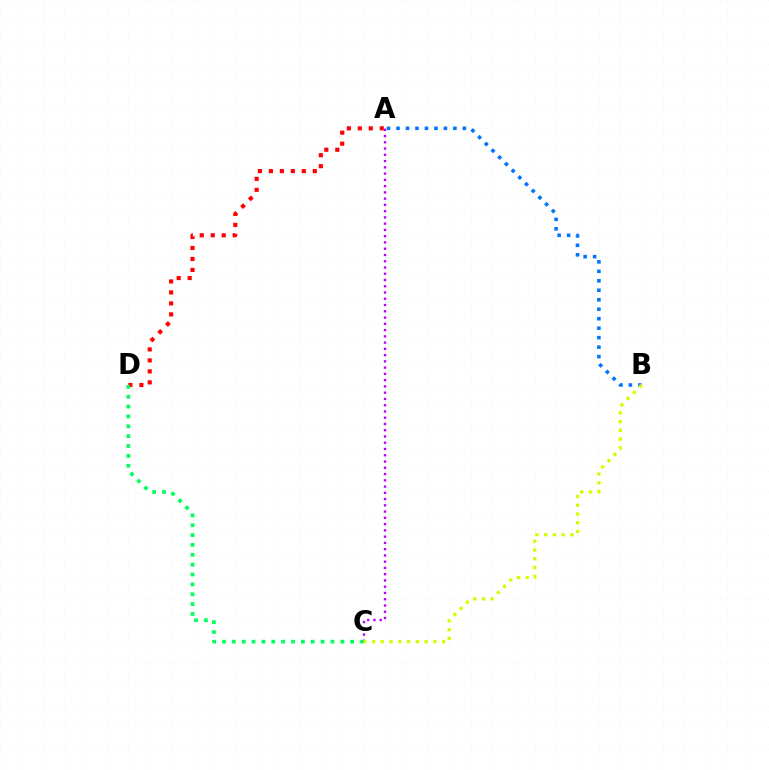{('A', 'C'): [{'color': '#b900ff', 'line_style': 'dotted', 'thickness': 1.7}], ('A', 'D'): [{'color': '#ff0000', 'line_style': 'dotted', 'thickness': 2.98}], ('C', 'D'): [{'color': '#00ff5c', 'line_style': 'dotted', 'thickness': 2.68}], ('A', 'B'): [{'color': '#0074ff', 'line_style': 'dotted', 'thickness': 2.57}], ('B', 'C'): [{'color': '#d1ff00', 'line_style': 'dotted', 'thickness': 2.38}]}